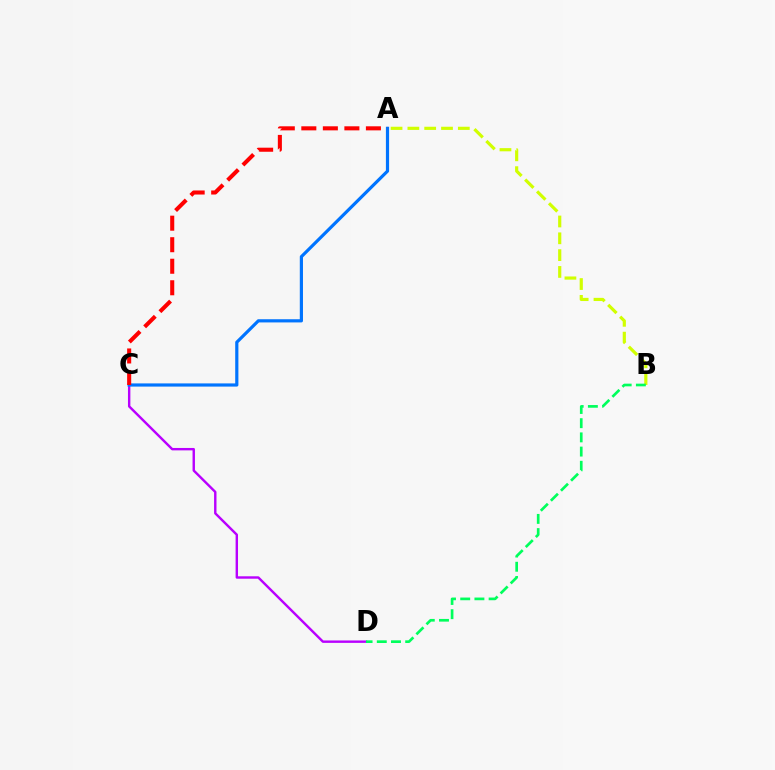{('A', 'B'): [{'color': '#d1ff00', 'line_style': 'dashed', 'thickness': 2.28}], ('C', 'D'): [{'color': '#b900ff', 'line_style': 'solid', 'thickness': 1.74}], ('A', 'C'): [{'color': '#0074ff', 'line_style': 'solid', 'thickness': 2.29}, {'color': '#ff0000', 'line_style': 'dashed', 'thickness': 2.92}], ('B', 'D'): [{'color': '#00ff5c', 'line_style': 'dashed', 'thickness': 1.93}]}